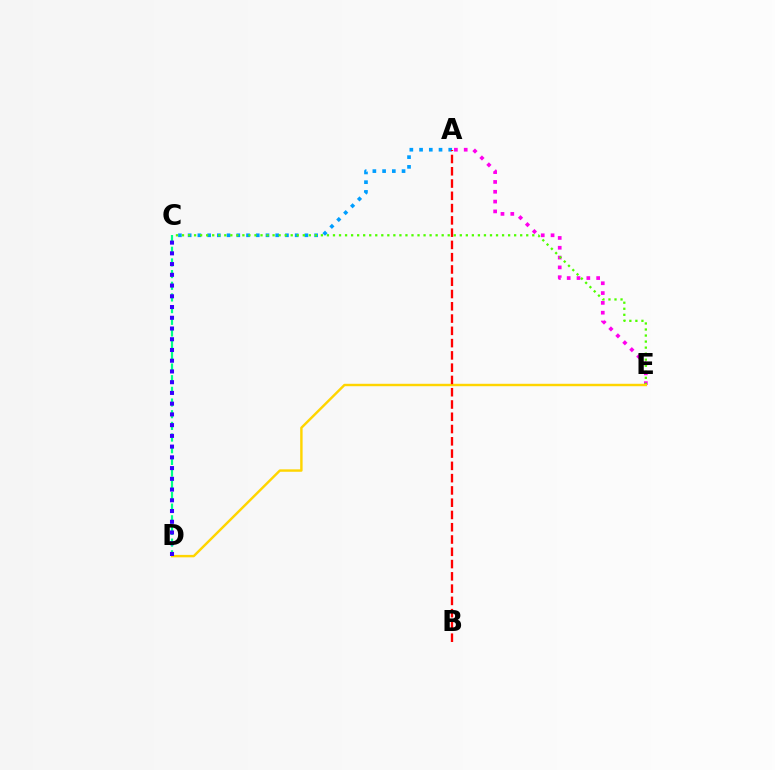{('A', 'C'): [{'color': '#009eff', 'line_style': 'dotted', 'thickness': 2.64}], ('A', 'E'): [{'color': '#ff00ed', 'line_style': 'dotted', 'thickness': 2.67}], ('C', 'E'): [{'color': '#4fff00', 'line_style': 'dotted', 'thickness': 1.64}], ('C', 'D'): [{'color': '#00ff86', 'line_style': 'dashed', 'thickness': 1.59}, {'color': '#3700ff', 'line_style': 'dotted', 'thickness': 2.92}], ('D', 'E'): [{'color': '#ffd500', 'line_style': 'solid', 'thickness': 1.75}], ('A', 'B'): [{'color': '#ff0000', 'line_style': 'dashed', 'thickness': 1.67}]}